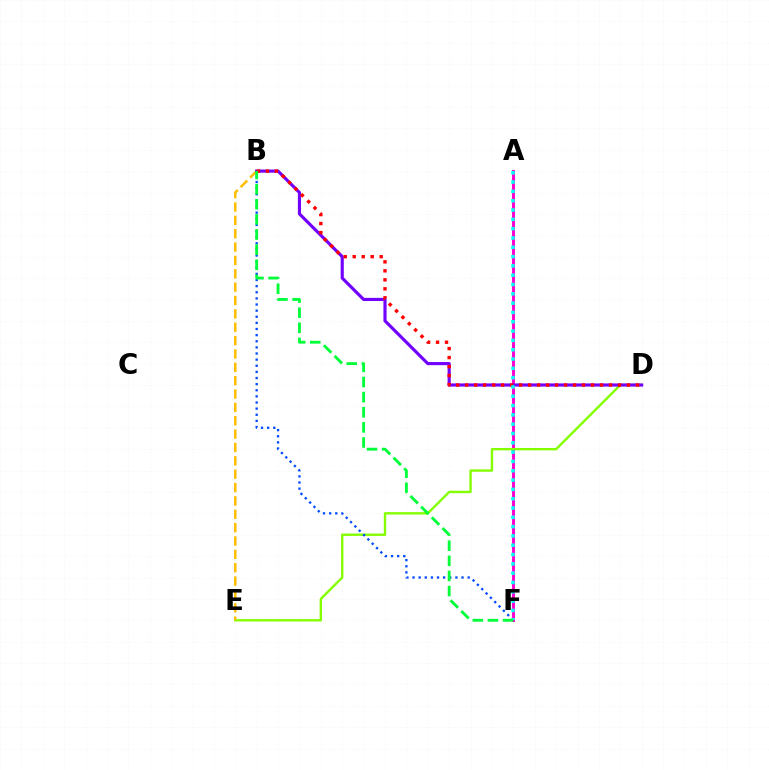{('A', 'F'): [{'color': '#ff00cf', 'line_style': 'solid', 'thickness': 2.13}, {'color': '#00fff6', 'line_style': 'dotted', 'thickness': 2.53}], ('D', 'E'): [{'color': '#84ff00', 'line_style': 'solid', 'thickness': 1.71}], ('B', 'E'): [{'color': '#ffbd00', 'line_style': 'dashed', 'thickness': 1.82}], ('B', 'D'): [{'color': '#7200ff', 'line_style': 'solid', 'thickness': 2.26}, {'color': '#ff0000', 'line_style': 'dotted', 'thickness': 2.44}], ('B', 'F'): [{'color': '#004bff', 'line_style': 'dotted', 'thickness': 1.66}, {'color': '#00ff39', 'line_style': 'dashed', 'thickness': 2.05}]}